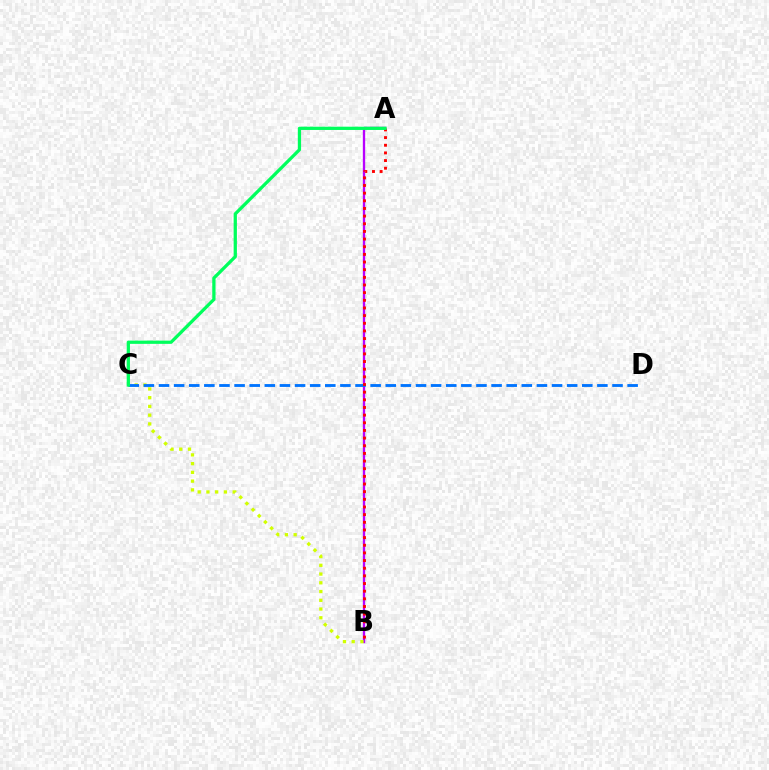{('A', 'B'): [{'color': '#b900ff', 'line_style': 'solid', 'thickness': 1.68}, {'color': '#ff0000', 'line_style': 'dotted', 'thickness': 2.08}], ('B', 'C'): [{'color': '#d1ff00', 'line_style': 'dotted', 'thickness': 2.38}], ('C', 'D'): [{'color': '#0074ff', 'line_style': 'dashed', 'thickness': 2.05}], ('A', 'C'): [{'color': '#00ff5c', 'line_style': 'solid', 'thickness': 2.35}]}